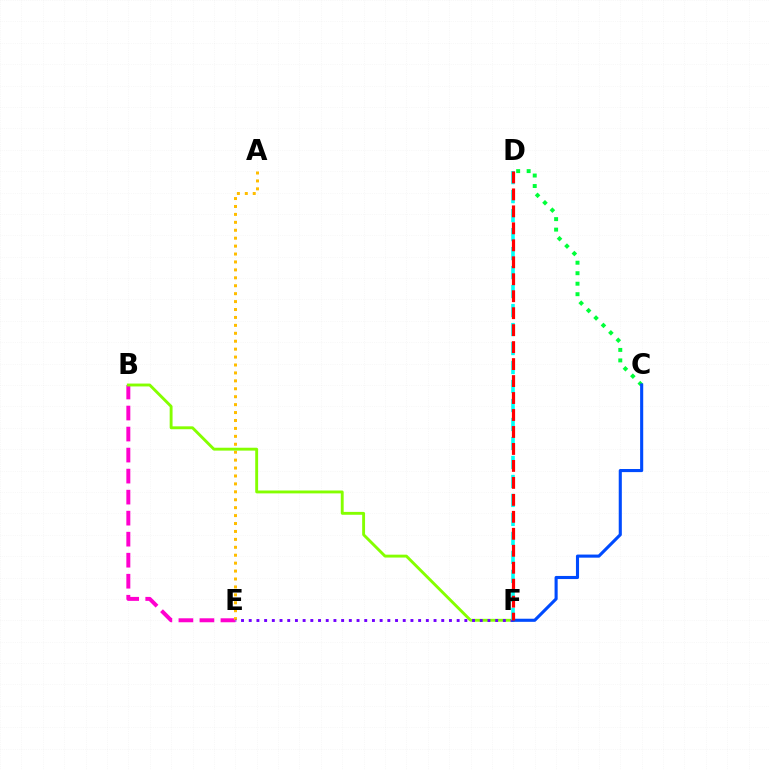{('B', 'E'): [{'color': '#ff00cf', 'line_style': 'dashed', 'thickness': 2.86}], ('A', 'E'): [{'color': '#ffbd00', 'line_style': 'dotted', 'thickness': 2.15}], ('C', 'D'): [{'color': '#00ff39', 'line_style': 'dotted', 'thickness': 2.85}], ('B', 'F'): [{'color': '#84ff00', 'line_style': 'solid', 'thickness': 2.08}], ('E', 'F'): [{'color': '#7200ff', 'line_style': 'dotted', 'thickness': 2.09}], ('C', 'F'): [{'color': '#004bff', 'line_style': 'solid', 'thickness': 2.23}], ('D', 'F'): [{'color': '#00fff6', 'line_style': 'dashed', 'thickness': 2.58}, {'color': '#ff0000', 'line_style': 'dashed', 'thickness': 2.31}]}